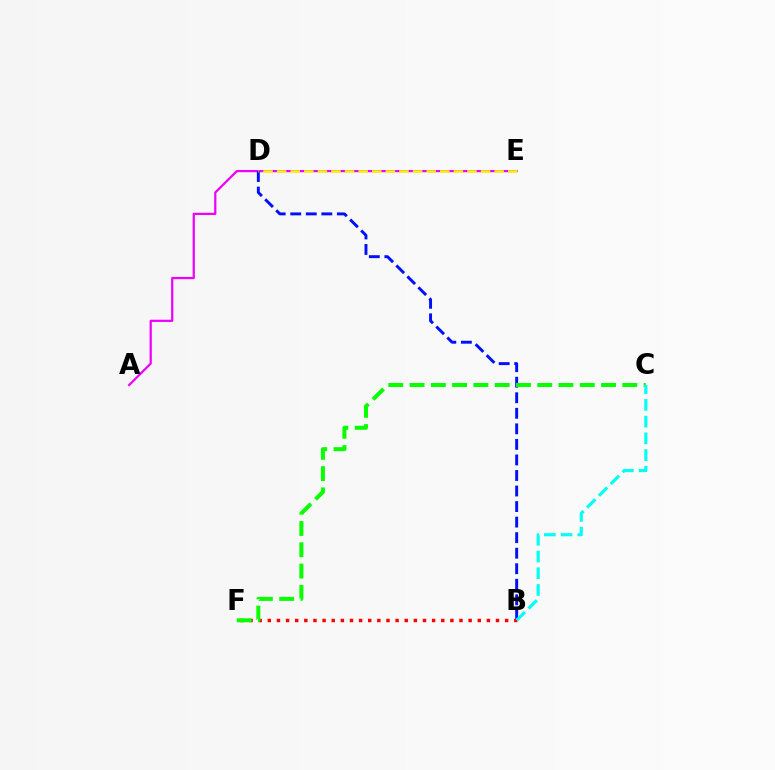{('A', 'E'): [{'color': '#ee00ff', 'line_style': 'solid', 'thickness': 1.6}], ('B', 'D'): [{'color': '#0010ff', 'line_style': 'dashed', 'thickness': 2.11}], ('B', 'F'): [{'color': '#ff0000', 'line_style': 'dotted', 'thickness': 2.48}], ('C', 'F'): [{'color': '#08ff00', 'line_style': 'dashed', 'thickness': 2.89}], ('D', 'E'): [{'color': '#fcf500', 'line_style': 'dashed', 'thickness': 1.85}], ('B', 'C'): [{'color': '#00fff6', 'line_style': 'dashed', 'thickness': 2.27}]}